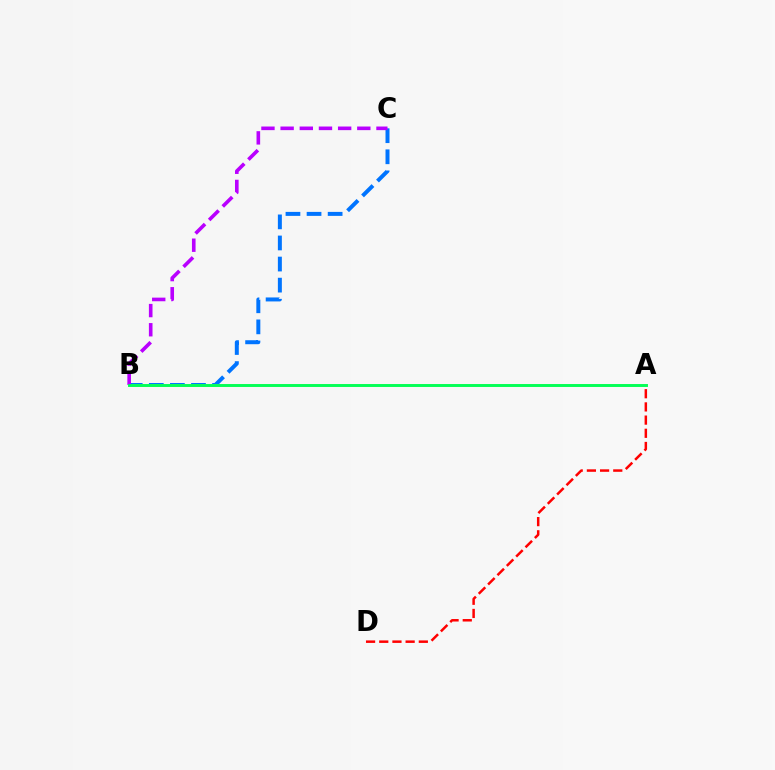{('B', 'C'): [{'color': '#0074ff', 'line_style': 'dashed', 'thickness': 2.86}, {'color': '#b900ff', 'line_style': 'dashed', 'thickness': 2.6}], ('A', 'B'): [{'color': '#d1ff00', 'line_style': 'solid', 'thickness': 2.03}, {'color': '#00ff5c', 'line_style': 'solid', 'thickness': 2.06}], ('A', 'D'): [{'color': '#ff0000', 'line_style': 'dashed', 'thickness': 1.79}]}